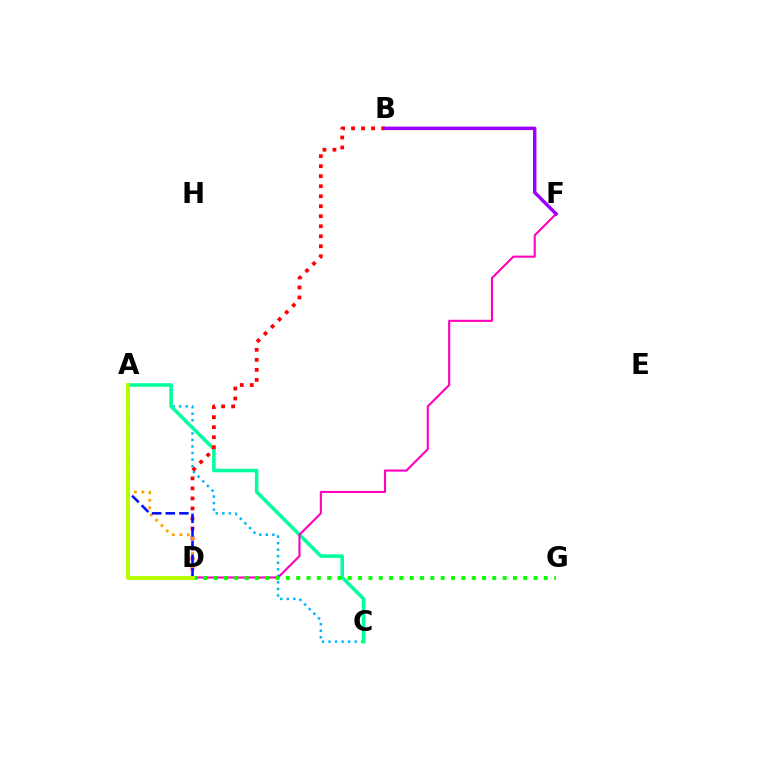{('A', 'C'): [{'color': '#00b5ff', 'line_style': 'dotted', 'thickness': 1.78}, {'color': '#00ff9d', 'line_style': 'solid', 'thickness': 2.55}], ('D', 'F'): [{'color': '#ff00bd', 'line_style': 'solid', 'thickness': 1.52}], ('B', 'D'): [{'color': '#ff0000', 'line_style': 'dotted', 'thickness': 2.72}], ('A', 'D'): [{'color': '#ffa500', 'line_style': 'dotted', 'thickness': 2.06}, {'color': '#0010ff', 'line_style': 'dashed', 'thickness': 1.85}, {'color': '#b3ff00', 'line_style': 'solid', 'thickness': 2.8}], ('D', 'G'): [{'color': '#08ff00', 'line_style': 'dotted', 'thickness': 2.8}], ('B', 'F'): [{'color': '#9b00ff', 'line_style': 'solid', 'thickness': 2.48}]}